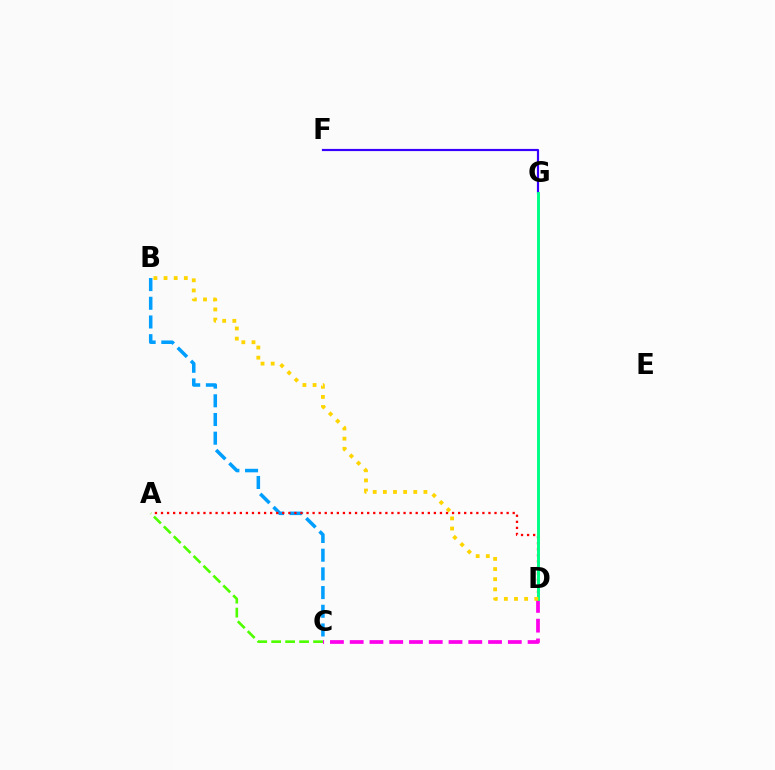{('C', 'D'): [{'color': '#ff00ed', 'line_style': 'dashed', 'thickness': 2.69}], ('B', 'C'): [{'color': '#009eff', 'line_style': 'dashed', 'thickness': 2.54}], ('A', 'D'): [{'color': '#ff0000', 'line_style': 'dotted', 'thickness': 1.65}], ('F', 'G'): [{'color': '#3700ff', 'line_style': 'solid', 'thickness': 1.57}], ('A', 'C'): [{'color': '#4fff00', 'line_style': 'dashed', 'thickness': 1.9}], ('D', 'G'): [{'color': '#00ff86', 'line_style': 'solid', 'thickness': 2.11}], ('B', 'D'): [{'color': '#ffd500', 'line_style': 'dotted', 'thickness': 2.76}]}